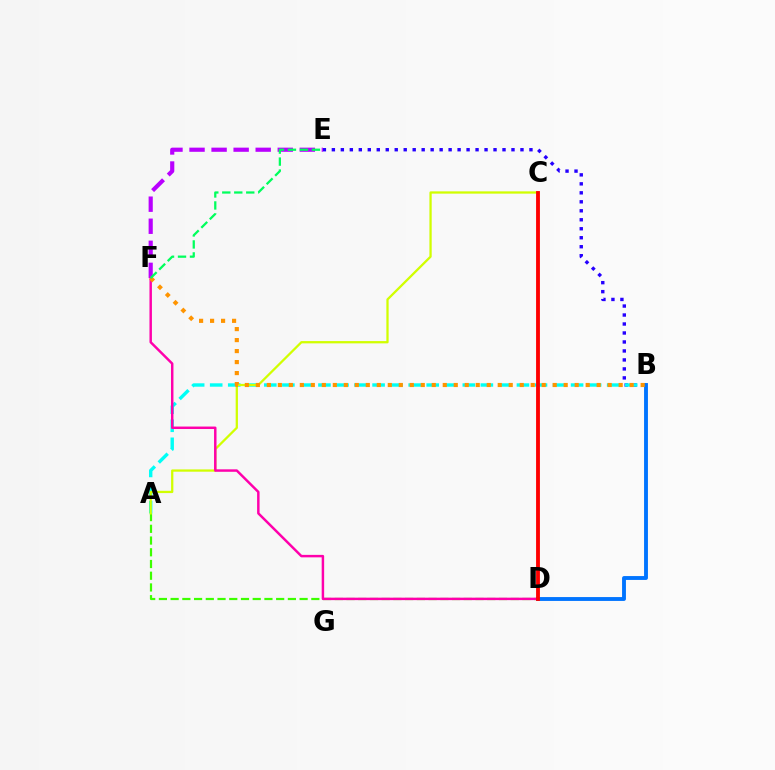{('B', 'E'): [{'color': '#2500ff', 'line_style': 'dotted', 'thickness': 2.44}], ('A', 'D'): [{'color': '#3dff00', 'line_style': 'dashed', 'thickness': 1.59}], ('E', 'F'): [{'color': '#b900ff', 'line_style': 'dashed', 'thickness': 3.0}, {'color': '#00ff5c', 'line_style': 'dashed', 'thickness': 1.63}], ('A', 'B'): [{'color': '#00fff6', 'line_style': 'dashed', 'thickness': 2.45}], ('A', 'C'): [{'color': '#d1ff00', 'line_style': 'solid', 'thickness': 1.64}], ('B', 'D'): [{'color': '#0074ff', 'line_style': 'solid', 'thickness': 2.79}], ('D', 'F'): [{'color': '#ff00ac', 'line_style': 'solid', 'thickness': 1.77}], ('B', 'F'): [{'color': '#ff9400', 'line_style': 'dotted', 'thickness': 2.99}], ('C', 'D'): [{'color': '#ff0000', 'line_style': 'solid', 'thickness': 2.77}]}